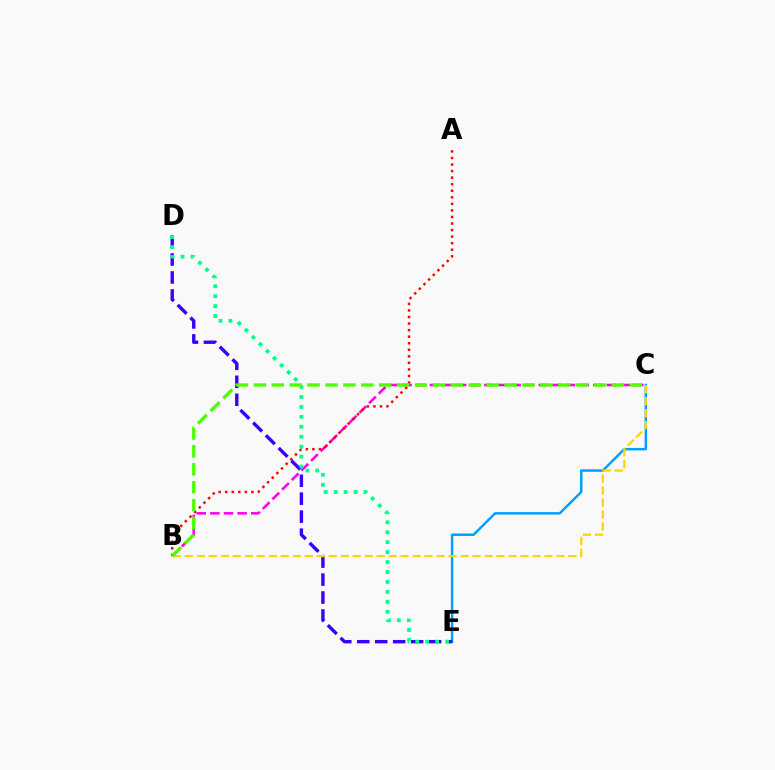{('B', 'C'): [{'color': '#ff00ed', 'line_style': 'dashed', 'thickness': 1.85}, {'color': '#ffd500', 'line_style': 'dashed', 'thickness': 1.63}, {'color': '#4fff00', 'line_style': 'dashed', 'thickness': 2.43}], ('C', 'E'): [{'color': '#009eff', 'line_style': 'solid', 'thickness': 1.77}], ('A', 'B'): [{'color': '#ff0000', 'line_style': 'dotted', 'thickness': 1.78}], ('D', 'E'): [{'color': '#3700ff', 'line_style': 'dashed', 'thickness': 2.44}, {'color': '#00ff86', 'line_style': 'dotted', 'thickness': 2.7}]}